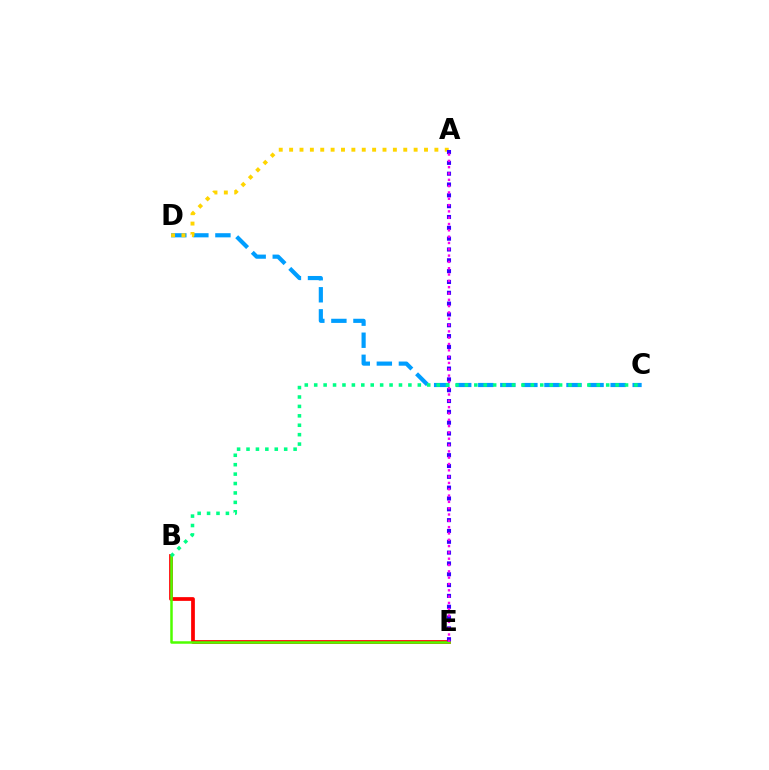{('B', 'E'): [{'color': '#ff0000', 'line_style': 'solid', 'thickness': 2.69}, {'color': '#4fff00', 'line_style': 'solid', 'thickness': 1.8}], ('C', 'D'): [{'color': '#009eff', 'line_style': 'dashed', 'thickness': 3.0}], ('A', 'D'): [{'color': '#ffd500', 'line_style': 'dotted', 'thickness': 2.82}], ('B', 'C'): [{'color': '#00ff86', 'line_style': 'dotted', 'thickness': 2.56}], ('A', 'E'): [{'color': '#3700ff', 'line_style': 'dotted', 'thickness': 2.94}, {'color': '#ff00ed', 'line_style': 'dotted', 'thickness': 1.72}]}